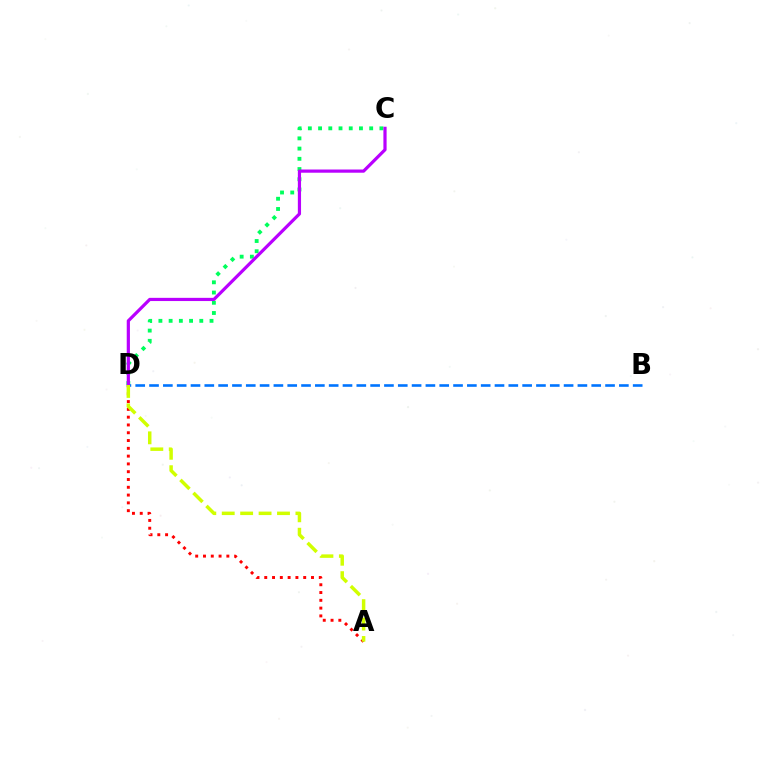{('C', 'D'): [{'color': '#00ff5c', 'line_style': 'dotted', 'thickness': 2.78}, {'color': '#b900ff', 'line_style': 'solid', 'thickness': 2.3}], ('B', 'D'): [{'color': '#0074ff', 'line_style': 'dashed', 'thickness': 1.88}], ('A', 'D'): [{'color': '#ff0000', 'line_style': 'dotted', 'thickness': 2.12}, {'color': '#d1ff00', 'line_style': 'dashed', 'thickness': 2.5}]}